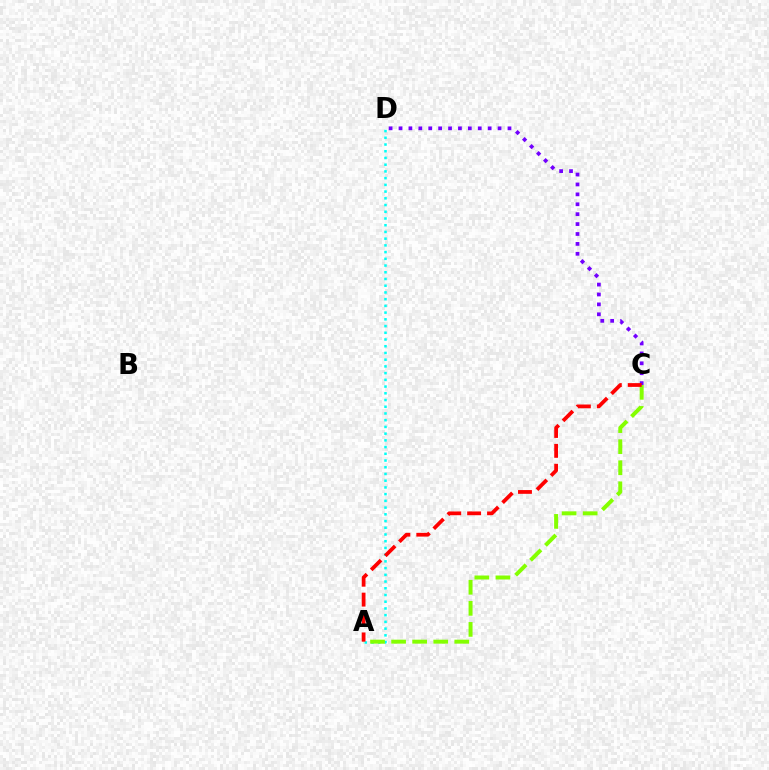{('A', 'D'): [{'color': '#00fff6', 'line_style': 'dotted', 'thickness': 1.83}], ('A', 'C'): [{'color': '#84ff00', 'line_style': 'dashed', 'thickness': 2.86}, {'color': '#ff0000', 'line_style': 'dashed', 'thickness': 2.7}], ('C', 'D'): [{'color': '#7200ff', 'line_style': 'dotted', 'thickness': 2.69}]}